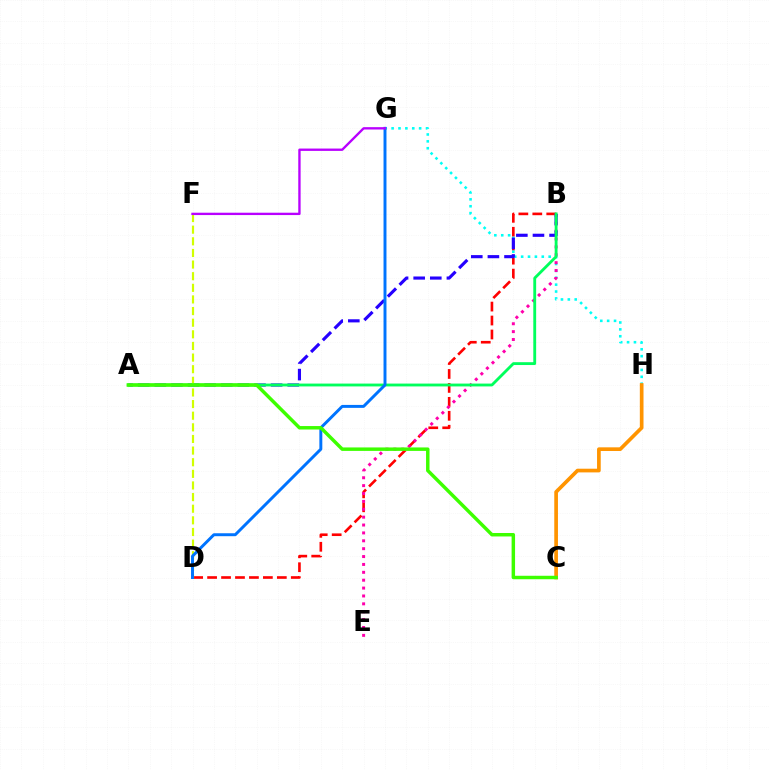{('B', 'D'): [{'color': '#ff0000', 'line_style': 'dashed', 'thickness': 1.89}], ('G', 'H'): [{'color': '#00fff6', 'line_style': 'dotted', 'thickness': 1.87}], ('B', 'E'): [{'color': '#ff00ac', 'line_style': 'dotted', 'thickness': 2.14}], ('A', 'B'): [{'color': '#2500ff', 'line_style': 'dashed', 'thickness': 2.26}, {'color': '#00ff5c', 'line_style': 'solid', 'thickness': 2.05}], ('D', 'F'): [{'color': '#d1ff00', 'line_style': 'dashed', 'thickness': 1.58}], ('C', 'H'): [{'color': '#ff9400', 'line_style': 'solid', 'thickness': 2.65}], ('D', 'G'): [{'color': '#0074ff', 'line_style': 'solid', 'thickness': 2.12}], ('A', 'C'): [{'color': '#3dff00', 'line_style': 'solid', 'thickness': 2.49}], ('F', 'G'): [{'color': '#b900ff', 'line_style': 'solid', 'thickness': 1.69}]}